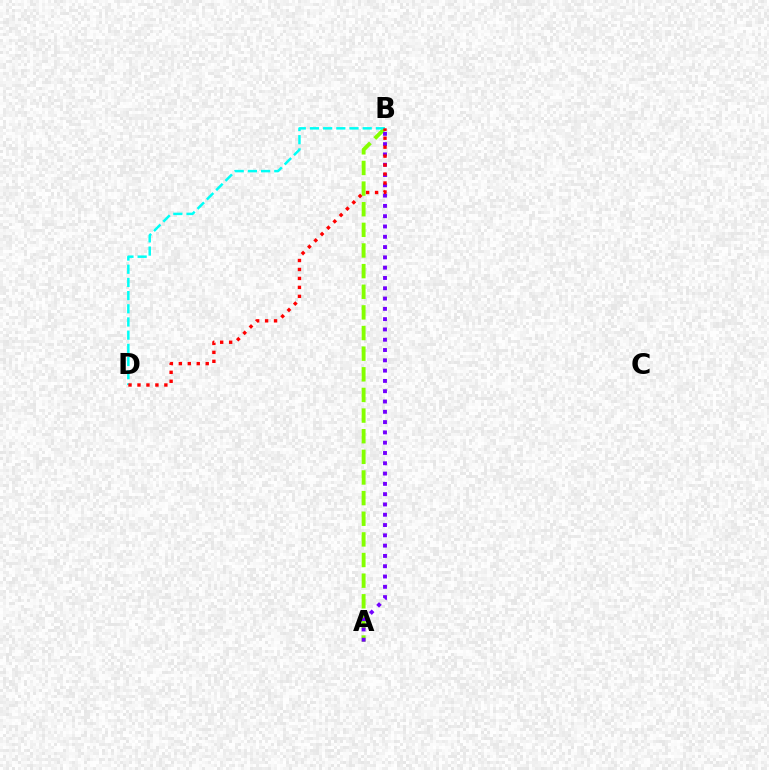{('A', 'B'): [{'color': '#84ff00', 'line_style': 'dashed', 'thickness': 2.8}, {'color': '#7200ff', 'line_style': 'dotted', 'thickness': 2.8}], ('B', 'D'): [{'color': '#00fff6', 'line_style': 'dashed', 'thickness': 1.79}, {'color': '#ff0000', 'line_style': 'dotted', 'thickness': 2.43}]}